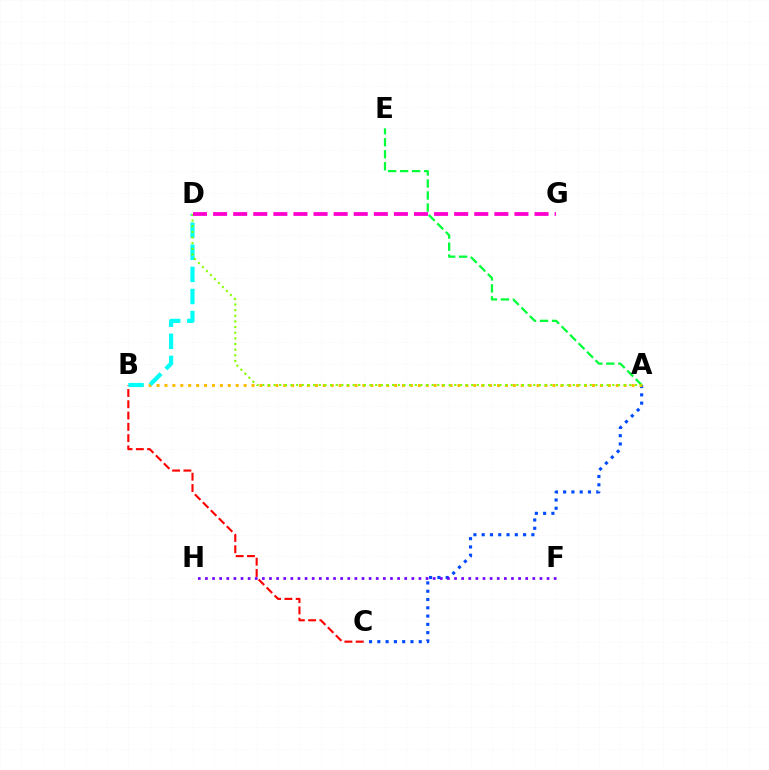{('A', 'E'): [{'color': '#00ff39', 'line_style': 'dashed', 'thickness': 1.63}], ('A', 'C'): [{'color': '#004bff', 'line_style': 'dotted', 'thickness': 2.25}], ('A', 'B'): [{'color': '#ffbd00', 'line_style': 'dotted', 'thickness': 2.15}], ('B', 'C'): [{'color': '#ff0000', 'line_style': 'dashed', 'thickness': 1.53}], ('B', 'D'): [{'color': '#00fff6', 'line_style': 'dashed', 'thickness': 3.0}], ('A', 'D'): [{'color': '#84ff00', 'line_style': 'dotted', 'thickness': 1.53}], ('D', 'G'): [{'color': '#ff00cf', 'line_style': 'dashed', 'thickness': 2.73}], ('F', 'H'): [{'color': '#7200ff', 'line_style': 'dotted', 'thickness': 1.93}]}